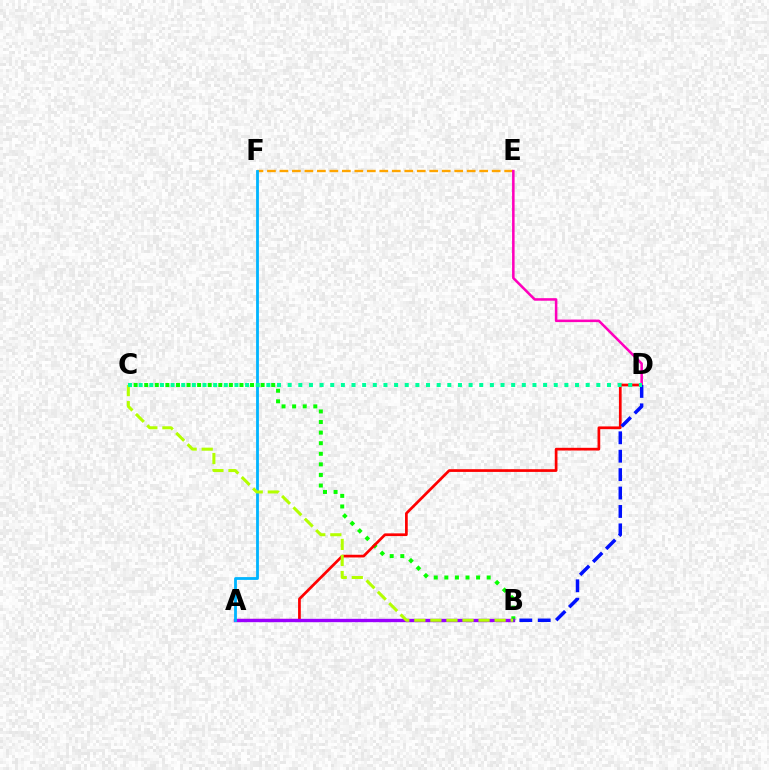{('B', 'C'): [{'color': '#08ff00', 'line_style': 'dotted', 'thickness': 2.88}, {'color': '#b3ff00', 'line_style': 'dashed', 'thickness': 2.18}], ('A', 'D'): [{'color': '#ff0000', 'line_style': 'solid', 'thickness': 1.96}], ('A', 'B'): [{'color': '#9b00ff', 'line_style': 'solid', 'thickness': 2.42}], ('E', 'F'): [{'color': '#ffa500', 'line_style': 'dashed', 'thickness': 1.7}], ('D', 'E'): [{'color': '#ff00bd', 'line_style': 'solid', 'thickness': 1.83}], ('A', 'F'): [{'color': '#00b5ff', 'line_style': 'solid', 'thickness': 2.03}], ('B', 'D'): [{'color': '#0010ff', 'line_style': 'dashed', 'thickness': 2.5}], ('C', 'D'): [{'color': '#00ff9d', 'line_style': 'dotted', 'thickness': 2.89}]}